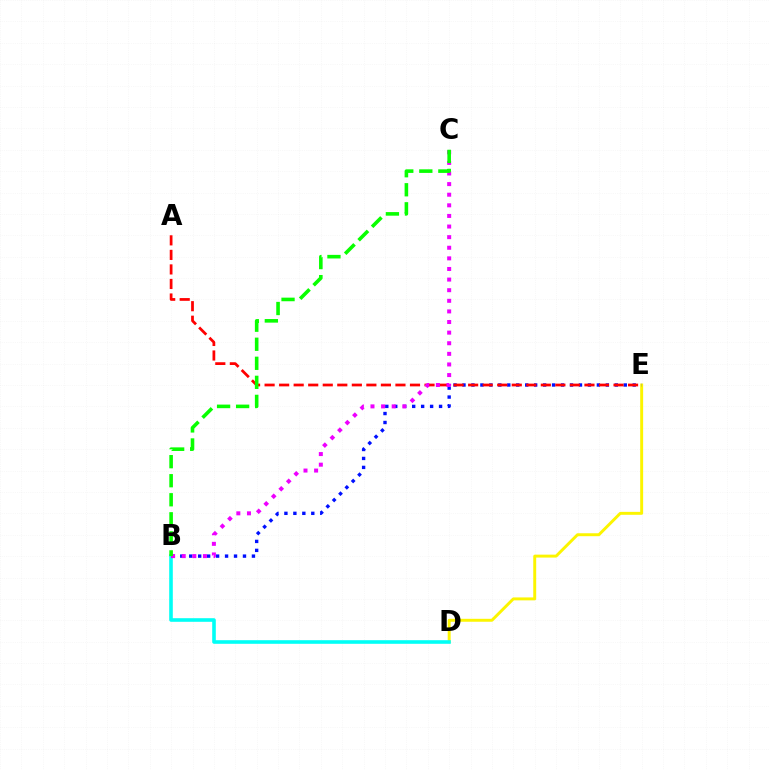{('D', 'E'): [{'color': '#fcf500', 'line_style': 'solid', 'thickness': 2.11}], ('B', 'D'): [{'color': '#00fff6', 'line_style': 'solid', 'thickness': 2.59}], ('B', 'E'): [{'color': '#0010ff', 'line_style': 'dotted', 'thickness': 2.43}], ('A', 'E'): [{'color': '#ff0000', 'line_style': 'dashed', 'thickness': 1.98}], ('B', 'C'): [{'color': '#ee00ff', 'line_style': 'dotted', 'thickness': 2.88}, {'color': '#08ff00', 'line_style': 'dashed', 'thickness': 2.59}]}